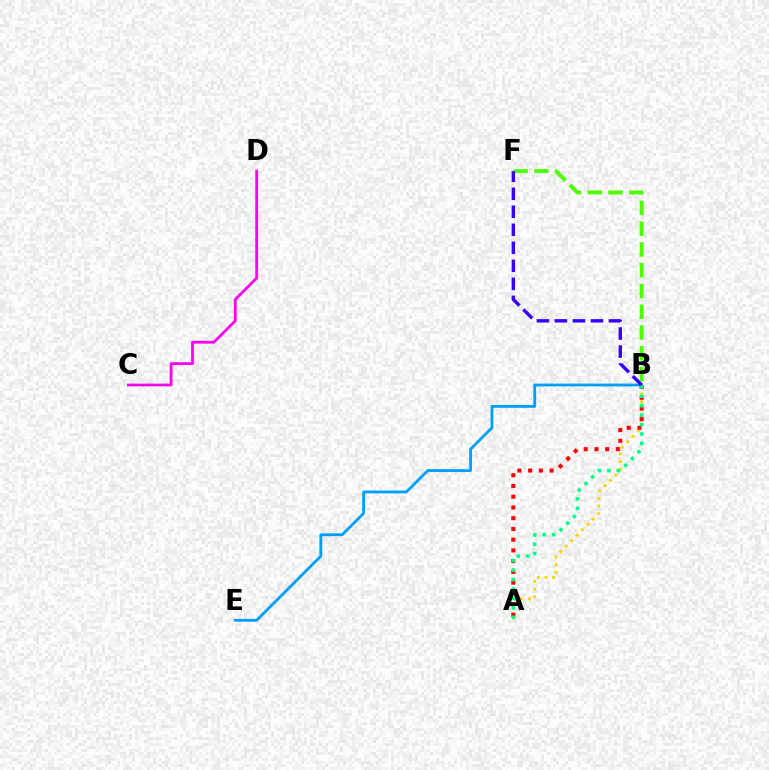{('A', 'B'): [{'color': '#ffd500', 'line_style': 'dotted', 'thickness': 2.07}, {'color': '#ff0000', 'line_style': 'dotted', 'thickness': 2.92}, {'color': '#00ff86', 'line_style': 'dotted', 'thickness': 2.57}], ('B', 'E'): [{'color': '#009eff', 'line_style': 'solid', 'thickness': 2.02}], ('C', 'D'): [{'color': '#ff00ed', 'line_style': 'solid', 'thickness': 1.99}], ('B', 'F'): [{'color': '#4fff00', 'line_style': 'dashed', 'thickness': 2.82}, {'color': '#3700ff', 'line_style': 'dashed', 'thickness': 2.45}]}